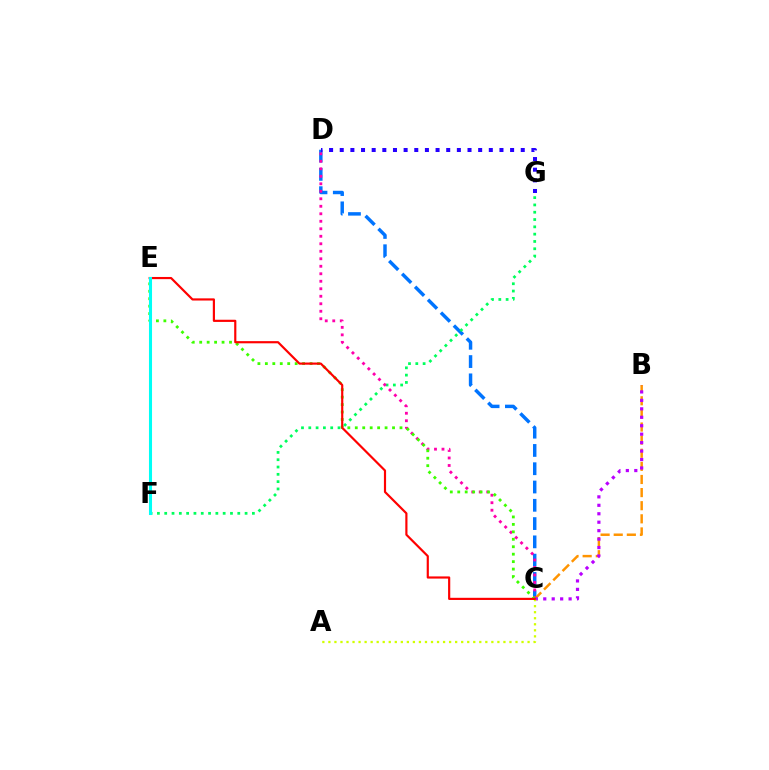{('C', 'D'): [{'color': '#0074ff', 'line_style': 'dashed', 'thickness': 2.48}, {'color': '#ff00ac', 'line_style': 'dotted', 'thickness': 2.04}], ('B', 'C'): [{'color': '#ff9400', 'line_style': 'dashed', 'thickness': 1.78}, {'color': '#b900ff', 'line_style': 'dotted', 'thickness': 2.3}], ('F', 'G'): [{'color': '#00ff5c', 'line_style': 'dotted', 'thickness': 1.99}], ('C', 'E'): [{'color': '#3dff00', 'line_style': 'dotted', 'thickness': 2.02}, {'color': '#ff0000', 'line_style': 'solid', 'thickness': 1.57}], ('D', 'G'): [{'color': '#2500ff', 'line_style': 'dotted', 'thickness': 2.89}], ('A', 'C'): [{'color': '#d1ff00', 'line_style': 'dotted', 'thickness': 1.64}], ('E', 'F'): [{'color': '#00fff6', 'line_style': 'solid', 'thickness': 2.2}]}